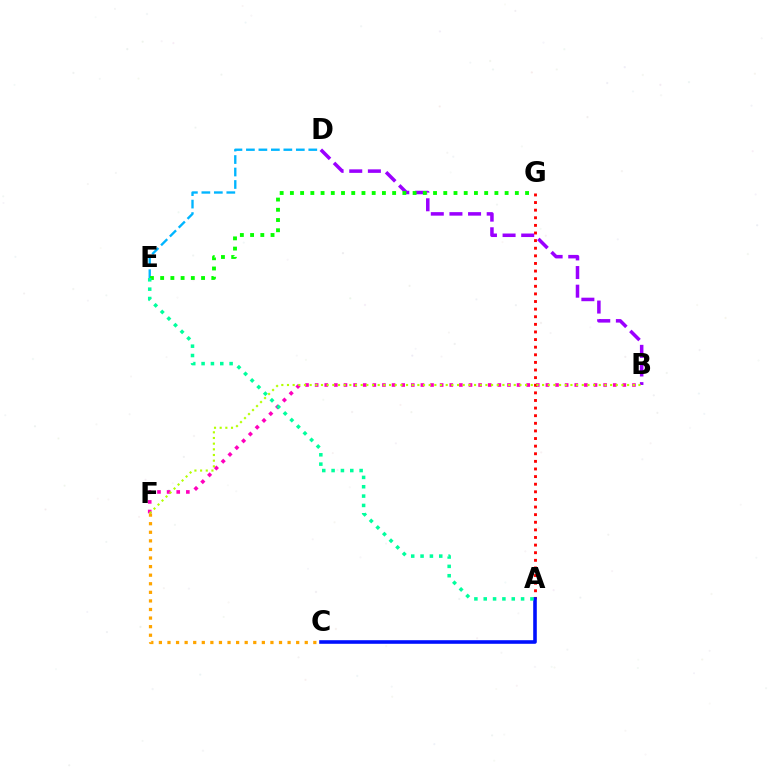{('B', 'D'): [{'color': '#9b00ff', 'line_style': 'dashed', 'thickness': 2.53}], ('B', 'F'): [{'color': '#ff00bd', 'line_style': 'dotted', 'thickness': 2.61}, {'color': '#b3ff00', 'line_style': 'dotted', 'thickness': 1.54}], ('A', 'G'): [{'color': '#ff0000', 'line_style': 'dotted', 'thickness': 2.07}], ('A', 'C'): [{'color': '#0010ff', 'line_style': 'solid', 'thickness': 2.59}], ('D', 'E'): [{'color': '#00b5ff', 'line_style': 'dashed', 'thickness': 1.69}], ('C', 'F'): [{'color': '#ffa500', 'line_style': 'dotted', 'thickness': 2.33}], ('E', 'G'): [{'color': '#08ff00', 'line_style': 'dotted', 'thickness': 2.78}], ('A', 'E'): [{'color': '#00ff9d', 'line_style': 'dotted', 'thickness': 2.54}]}